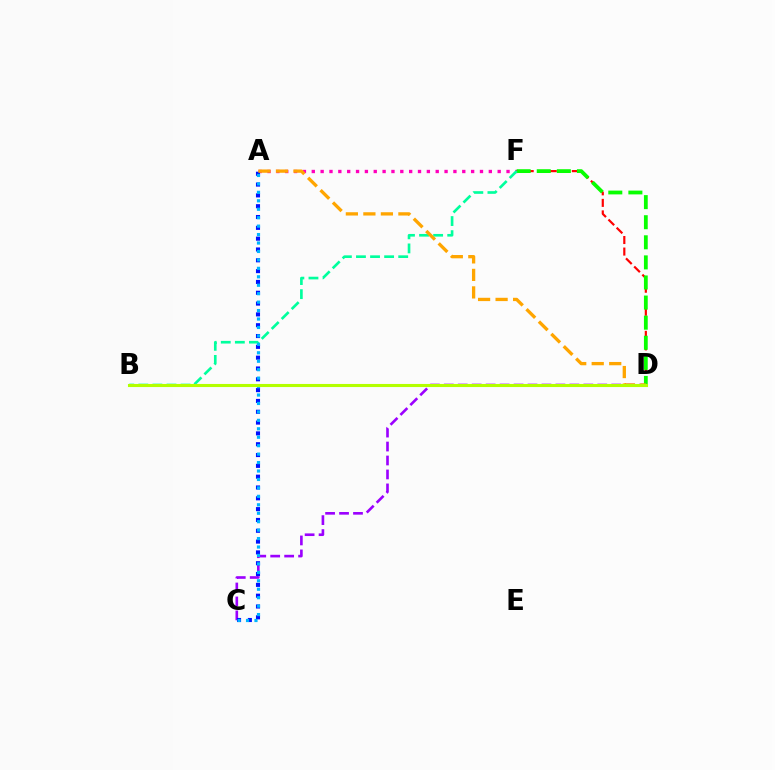{('A', 'F'): [{'color': '#ff00bd', 'line_style': 'dotted', 'thickness': 2.41}], ('C', 'D'): [{'color': '#9b00ff', 'line_style': 'dashed', 'thickness': 1.9}], ('D', 'F'): [{'color': '#ff0000', 'line_style': 'dashed', 'thickness': 1.57}, {'color': '#08ff00', 'line_style': 'dashed', 'thickness': 2.73}], ('A', 'C'): [{'color': '#0010ff', 'line_style': 'dotted', 'thickness': 2.94}, {'color': '#00b5ff', 'line_style': 'dotted', 'thickness': 2.29}], ('B', 'F'): [{'color': '#00ff9d', 'line_style': 'dashed', 'thickness': 1.91}], ('A', 'D'): [{'color': '#ffa500', 'line_style': 'dashed', 'thickness': 2.38}], ('B', 'D'): [{'color': '#b3ff00', 'line_style': 'solid', 'thickness': 2.22}]}